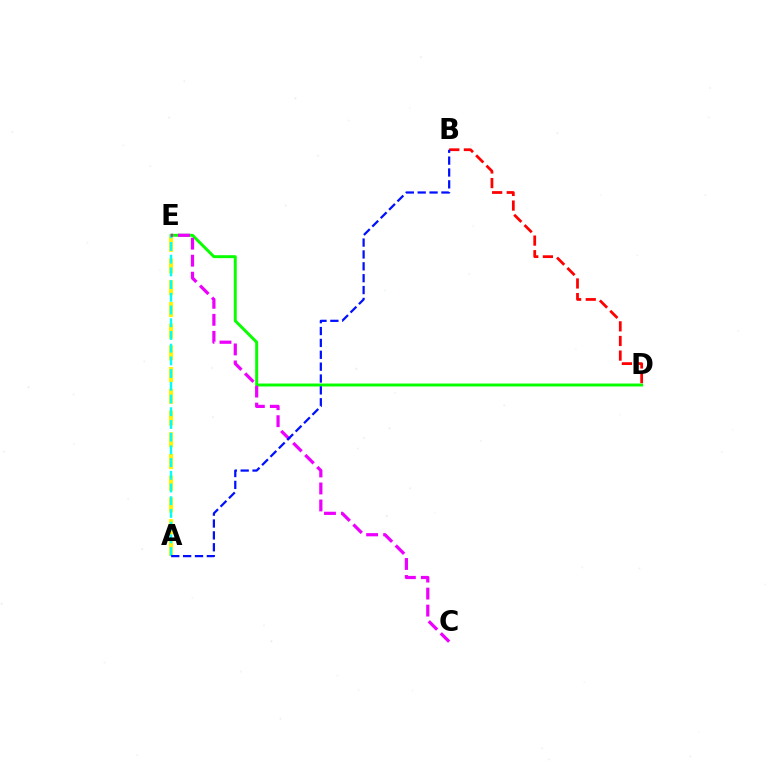{('A', 'E'): [{'color': '#fcf500', 'line_style': 'dashed', 'thickness': 2.95}, {'color': '#00fff6', 'line_style': 'dashed', 'thickness': 1.73}], ('D', 'E'): [{'color': '#08ff00', 'line_style': 'solid', 'thickness': 2.12}], ('B', 'D'): [{'color': '#ff0000', 'line_style': 'dashed', 'thickness': 1.99}], ('C', 'E'): [{'color': '#ee00ff', 'line_style': 'dashed', 'thickness': 2.31}], ('A', 'B'): [{'color': '#0010ff', 'line_style': 'dashed', 'thickness': 1.61}]}